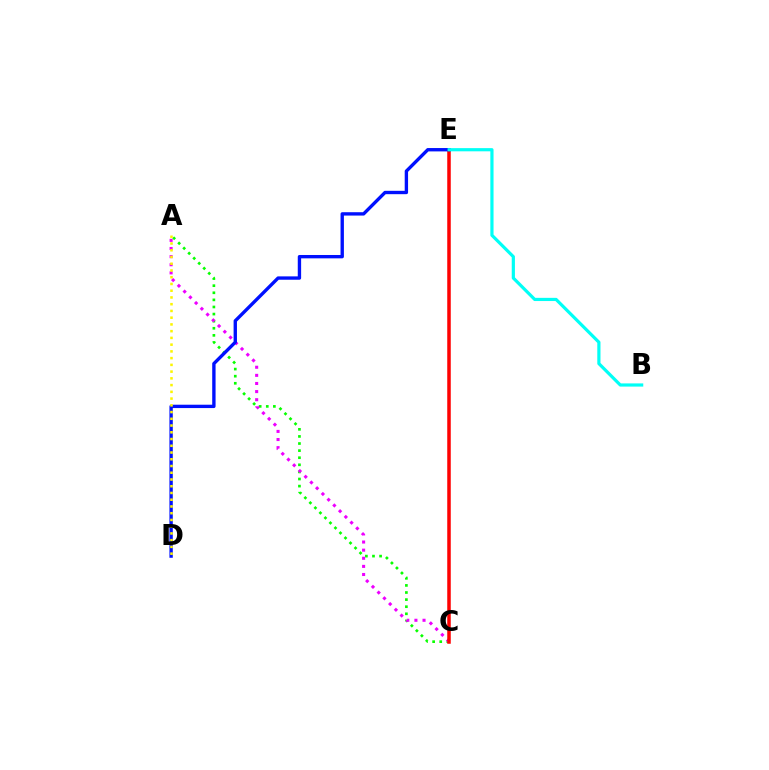{('A', 'C'): [{'color': '#08ff00', 'line_style': 'dotted', 'thickness': 1.93}, {'color': '#ee00ff', 'line_style': 'dotted', 'thickness': 2.2}], ('C', 'E'): [{'color': '#ff0000', 'line_style': 'solid', 'thickness': 2.53}], ('D', 'E'): [{'color': '#0010ff', 'line_style': 'solid', 'thickness': 2.42}], ('B', 'E'): [{'color': '#00fff6', 'line_style': 'solid', 'thickness': 2.3}], ('A', 'D'): [{'color': '#fcf500', 'line_style': 'dotted', 'thickness': 1.83}]}